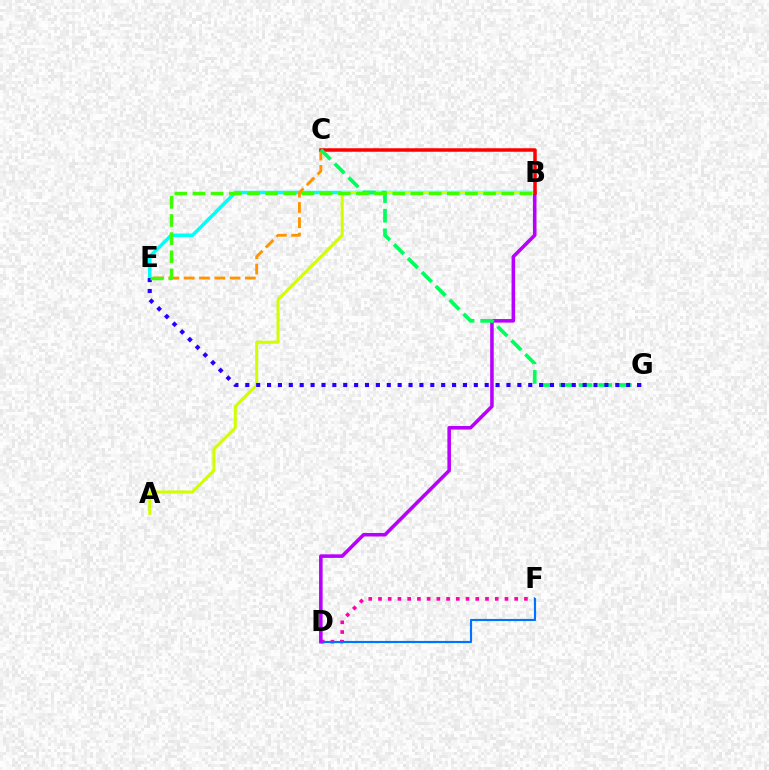{('B', 'E'): [{'color': '#00fff6', 'line_style': 'solid', 'thickness': 2.51}, {'color': '#3dff00', 'line_style': 'dashed', 'thickness': 2.47}], ('D', 'F'): [{'color': '#ff00ac', 'line_style': 'dotted', 'thickness': 2.64}, {'color': '#0074ff', 'line_style': 'solid', 'thickness': 1.56}], ('B', 'D'): [{'color': '#b900ff', 'line_style': 'solid', 'thickness': 2.56}], ('A', 'B'): [{'color': '#d1ff00', 'line_style': 'solid', 'thickness': 2.18}], ('C', 'E'): [{'color': '#ff9400', 'line_style': 'dashed', 'thickness': 2.08}], ('B', 'C'): [{'color': '#ff0000', 'line_style': 'solid', 'thickness': 2.53}], ('C', 'G'): [{'color': '#00ff5c', 'line_style': 'dashed', 'thickness': 2.67}], ('E', 'G'): [{'color': '#2500ff', 'line_style': 'dotted', 'thickness': 2.96}]}